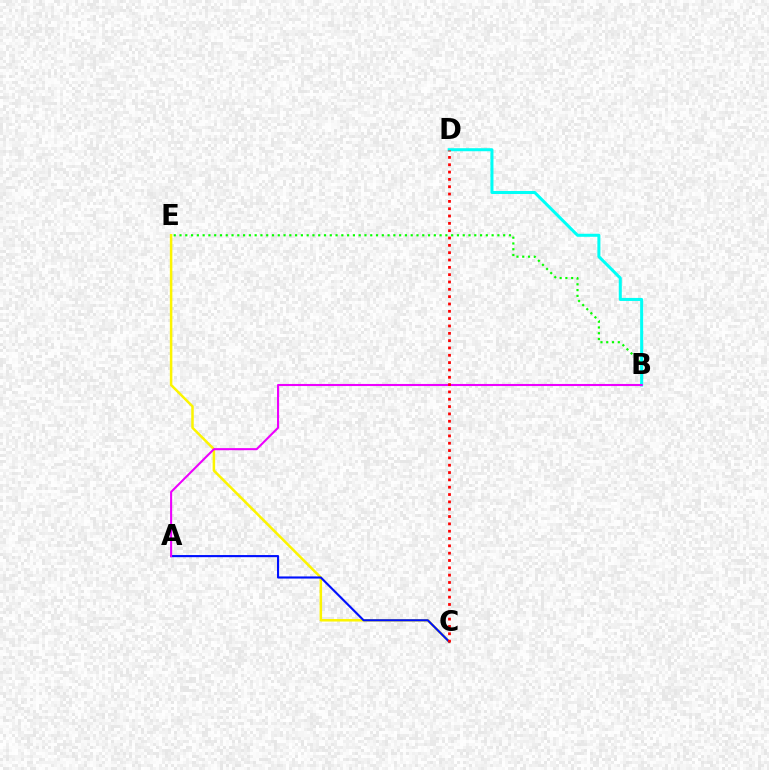{('C', 'E'): [{'color': '#fcf500', 'line_style': 'solid', 'thickness': 1.81}], ('A', 'C'): [{'color': '#0010ff', 'line_style': 'solid', 'thickness': 1.54}], ('B', 'E'): [{'color': '#08ff00', 'line_style': 'dotted', 'thickness': 1.57}], ('B', 'D'): [{'color': '#00fff6', 'line_style': 'solid', 'thickness': 2.18}], ('A', 'B'): [{'color': '#ee00ff', 'line_style': 'solid', 'thickness': 1.5}], ('C', 'D'): [{'color': '#ff0000', 'line_style': 'dotted', 'thickness': 1.99}]}